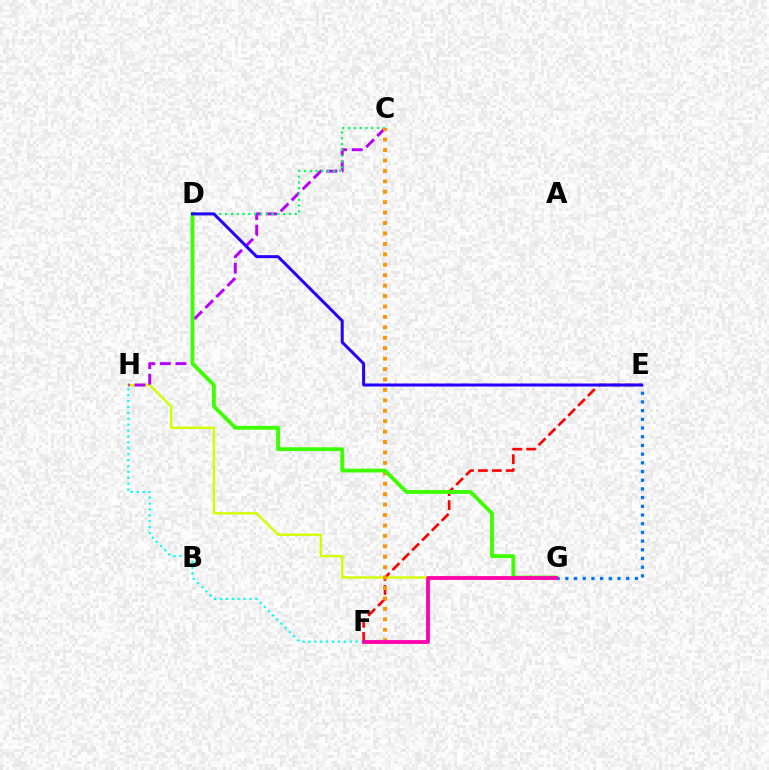{('G', 'H'): [{'color': '#d1ff00', 'line_style': 'solid', 'thickness': 1.7}], ('E', 'F'): [{'color': '#ff0000', 'line_style': 'dashed', 'thickness': 1.89}], ('C', 'H'): [{'color': '#b900ff', 'line_style': 'dashed', 'thickness': 2.12}], ('F', 'H'): [{'color': '#00fff6', 'line_style': 'dotted', 'thickness': 1.6}], ('C', 'D'): [{'color': '#00ff5c', 'line_style': 'dotted', 'thickness': 1.58}], ('C', 'F'): [{'color': '#ff9400', 'line_style': 'dotted', 'thickness': 2.83}], ('E', 'G'): [{'color': '#0074ff', 'line_style': 'dotted', 'thickness': 2.36}], ('D', 'G'): [{'color': '#3dff00', 'line_style': 'solid', 'thickness': 2.76}], ('F', 'G'): [{'color': '#ff00ac', 'line_style': 'solid', 'thickness': 2.73}], ('D', 'E'): [{'color': '#2500ff', 'line_style': 'solid', 'thickness': 2.16}]}